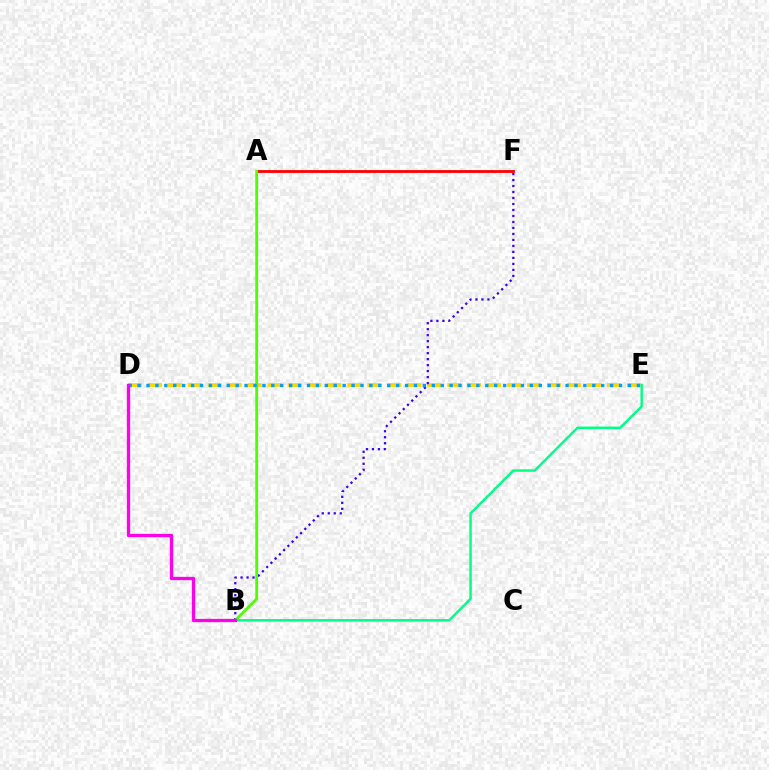{('D', 'E'): [{'color': '#ffd500', 'line_style': 'dashed', 'thickness': 2.71}, {'color': '#009eff', 'line_style': 'dotted', 'thickness': 2.42}], ('B', 'F'): [{'color': '#3700ff', 'line_style': 'dotted', 'thickness': 1.63}], ('A', 'F'): [{'color': '#ff0000', 'line_style': 'solid', 'thickness': 2.02}], ('A', 'B'): [{'color': '#4fff00', 'line_style': 'solid', 'thickness': 2.04}], ('B', 'E'): [{'color': '#00ff86', 'line_style': 'solid', 'thickness': 1.76}], ('B', 'D'): [{'color': '#ff00ed', 'line_style': 'solid', 'thickness': 2.38}]}